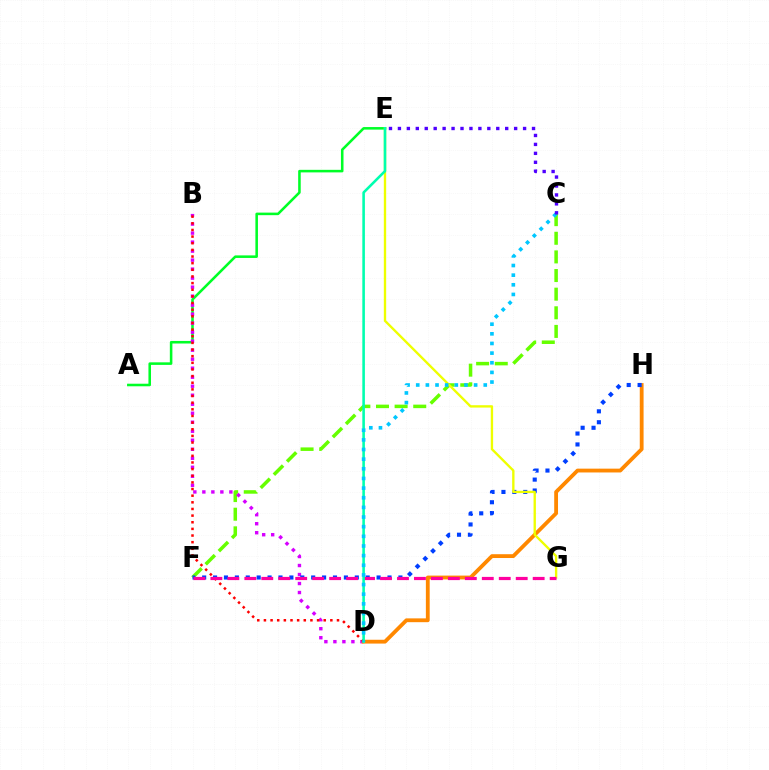{('A', 'E'): [{'color': '#00ff27', 'line_style': 'solid', 'thickness': 1.84}], ('C', 'F'): [{'color': '#66ff00', 'line_style': 'dashed', 'thickness': 2.53}], ('B', 'D'): [{'color': '#d600ff', 'line_style': 'dotted', 'thickness': 2.45}, {'color': '#ff0000', 'line_style': 'dotted', 'thickness': 1.8}], ('D', 'H'): [{'color': '#ff8800', 'line_style': 'solid', 'thickness': 2.74}], ('F', 'H'): [{'color': '#003fff', 'line_style': 'dotted', 'thickness': 2.96}], ('E', 'G'): [{'color': '#eeff00', 'line_style': 'solid', 'thickness': 1.7}], ('F', 'G'): [{'color': '#ff00a0', 'line_style': 'dashed', 'thickness': 2.3}], ('D', 'E'): [{'color': '#00ffaf', 'line_style': 'solid', 'thickness': 1.86}], ('C', 'D'): [{'color': '#00c7ff', 'line_style': 'dotted', 'thickness': 2.62}], ('C', 'E'): [{'color': '#4f00ff', 'line_style': 'dotted', 'thickness': 2.43}]}